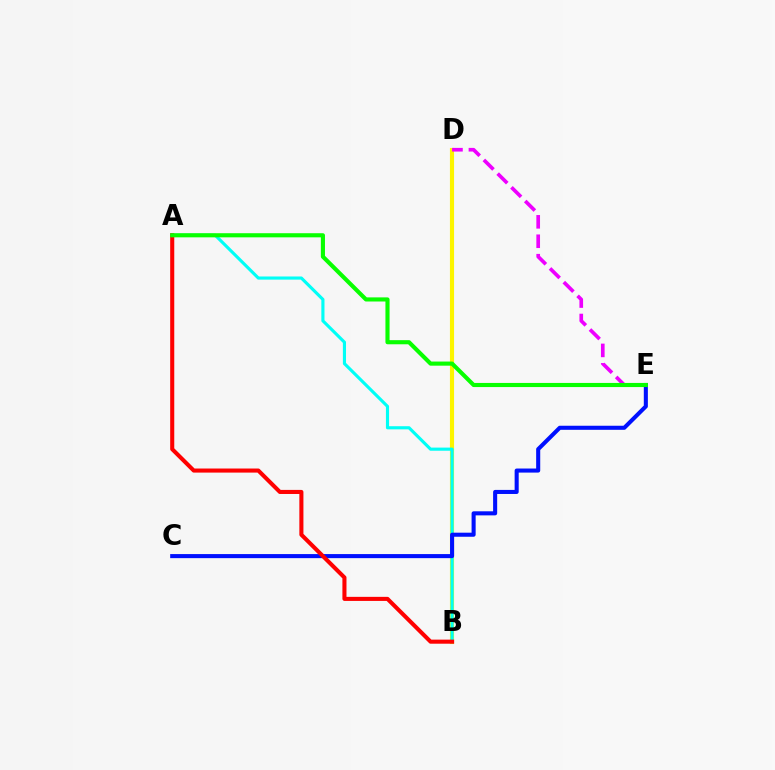{('B', 'D'): [{'color': '#fcf500', 'line_style': 'solid', 'thickness': 2.97}], ('A', 'B'): [{'color': '#00fff6', 'line_style': 'solid', 'thickness': 2.26}, {'color': '#ff0000', 'line_style': 'solid', 'thickness': 2.93}], ('C', 'E'): [{'color': '#0010ff', 'line_style': 'solid', 'thickness': 2.93}], ('D', 'E'): [{'color': '#ee00ff', 'line_style': 'dashed', 'thickness': 2.64}], ('A', 'E'): [{'color': '#08ff00', 'line_style': 'solid', 'thickness': 2.97}]}